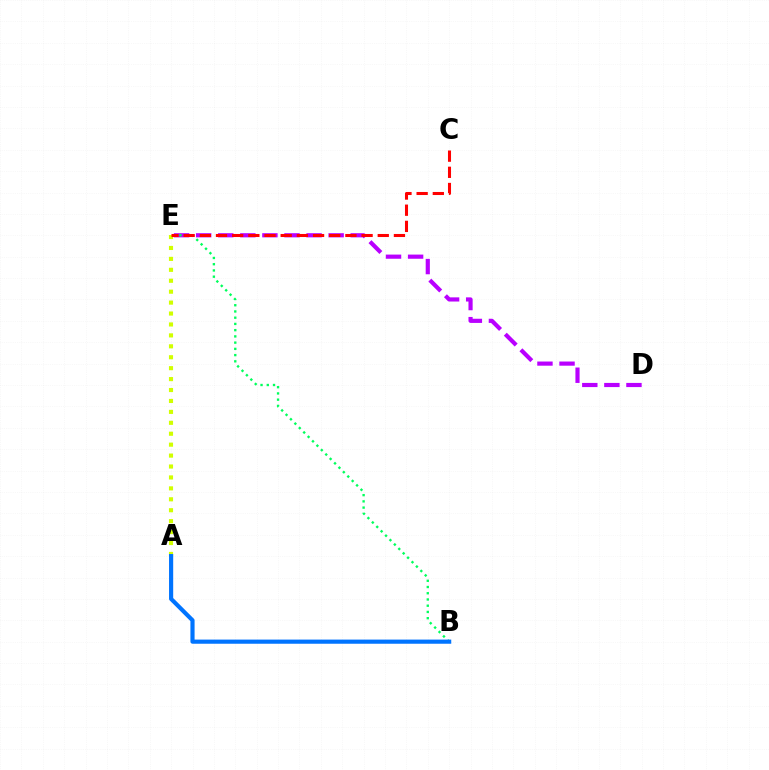{('D', 'E'): [{'color': '#b900ff', 'line_style': 'dashed', 'thickness': 3.0}], ('B', 'E'): [{'color': '#00ff5c', 'line_style': 'dotted', 'thickness': 1.69}], ('A', 'E'): [{'color': '#d1ff00', 'line_style': 'dotted', 'thickness': 2.97}], ('A', 'B'): [{'color': '#0074ff', 'line_style': 'solid', 'thickness': 2.99}], ('C', 'E'): [{'color': '#ff0000', 'line_style': 'dashed', 'thickness': 2.2}]}